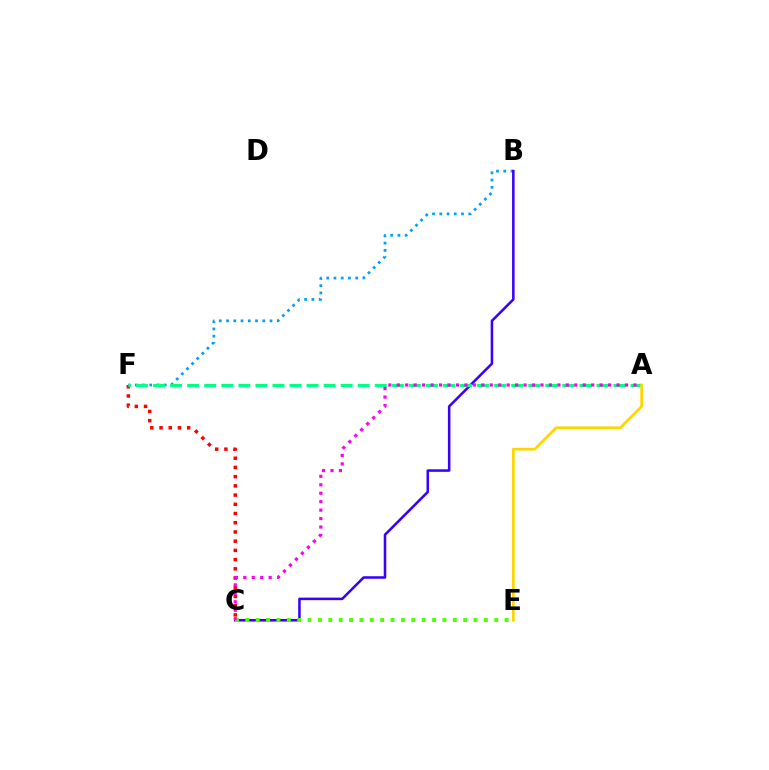{('C', 'F'): [{'color': '#ff0000', 'line_style': 'dotted', 'thickness': 2.5}], ('B', 'F'): [{'color': '#009eff', 'line_style': 'dotted', 'thickness': 1.97}], ('B', 'C'): [{'color': '#3700ff', 'line_style': 'solid', 'thickness': 1.83}], ('A', 'F'): [{'color': '#00ff86', 'line_style': 'dashed', 'thickness': 2.32}], ('C', 'E'): [{'color': '#4fff00', 'line_style': 'dotted', 'thickness': 2.82}], ('A', 'C'): [{'color': '#ff00ed', 'line_style': 'dotted', 'thickness': 2.3}], ('A', 'E'): [{'color': '#ffd500', 'line_style': 'solid', 'thickness': 1.97}]}